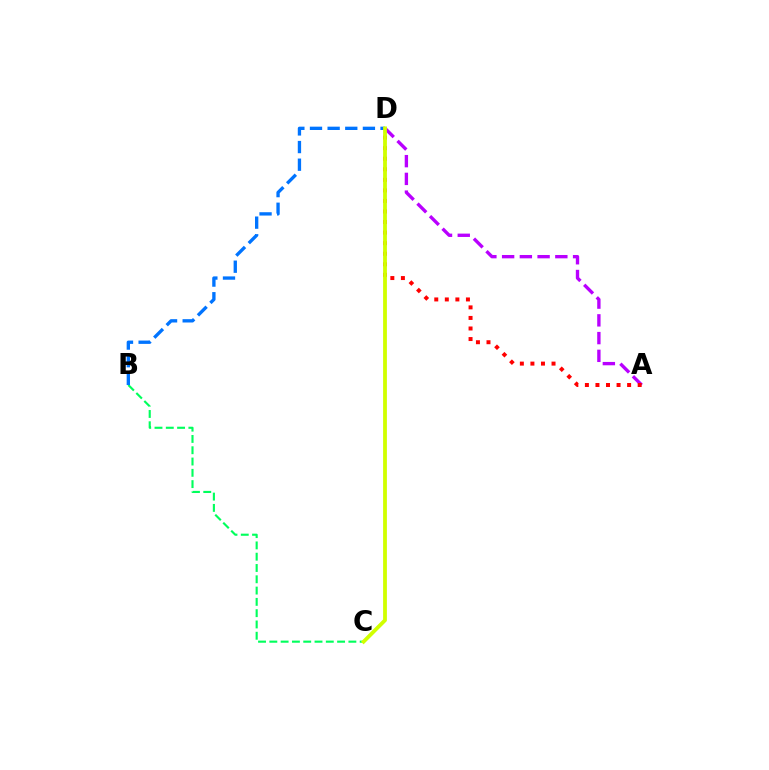{('A', 'D'): [{'color': '#b900ff', 'line_style': 'dashed', 'thickness': 2.41}, {'color': '#ff0000', 'line_style': 'dotted', 'thickness': 2.87}], ('B', 'C'): [{'color': '#00ff5c', 'line_style': 'dashed', 'thickness': 1.53}], ('B', 'D'): [{'color': '#0074ff', 'line_style': 'dashed', 'thickness': 2.4}], ('C', 'D'): [{'color': '#d1ff00', 'line_style': 'solid', 'thickness': 2.73}]}